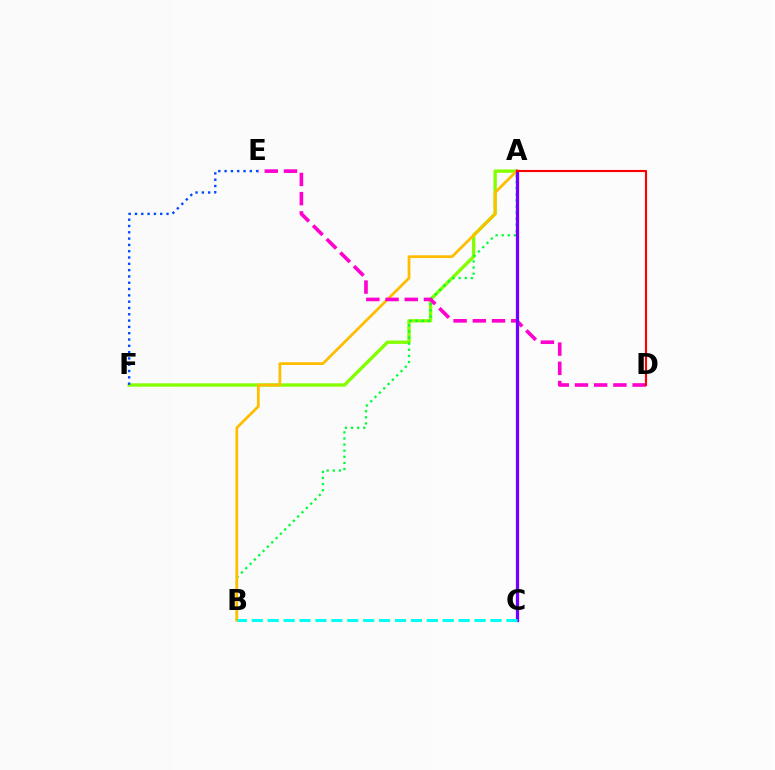{('A', 'F'): [{'color': '#84ff00', 'line_style': 'solid', 'thickness': 2.42}], ('A', 'B'): [{'color': '#00ff39', 'line_style': 'dotted', 'thickness': 1.66}, {'color': '#ffbd00', 'line_style': 'solid', 'thickness': 2.0}], ('E', 'F'): [{'color': '#004bff', 'line_style': 'dotted', 'thickness': 1.71}], ('D', 'E'): [{'color': '#ff00cf', 'line_style': 'dashed', 'thickness': 2.61}], ('A', 'C'): [{'color': '#7200ff', 'line_style': 'solid', 'thickness': 2.35}], ('A', 'D'): [{'color': '#ff0000', 'line_style': 'solid', 'thickness': 1.54}], ('B', 'C'): [{'color': '#00fff6', 'line_style': 'dashed', 'thickness': 2.16}]}